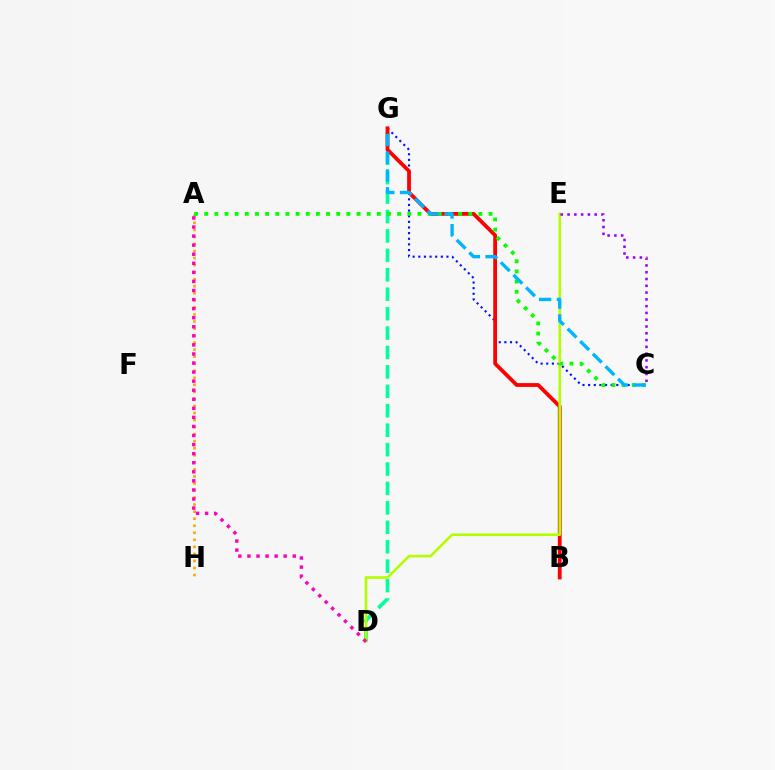{('D', 'G'): [{'color': '#00ff9d', 'line_style': 'dashed', 'thickness': 2.64}], ('C', 'G'): [{'color': '#0010ff', 'line_style': 'dotted', 'thickness': 1.53}, {'color': '#00b5ff', 'line_style': 'dashed', 'thickness': 2.42}], ('A', 'H'): [{'color': '#ffa500', 'line_style': 'dotted', 'thickness': 1.91}], ('B', 'G'): [{'color': '#ff0000', 'line_style': 'solid', 'thickness': 2.73}], ('D', 'E'): [{'color': '#b3ff00', 'line_style': 'solid', 'thickness': 1.88}], ('A', 'D'): [{'color': '#ff00bd', 'line_style': 'dotted', 'thickness': 2.46}], ('A', 'C'): [{'color': '#08ff00', 'line_style': 'dotted', 'thickness': 2.76}], ('C', 'E'): [{'color': '#9b00ff', 'line_style': 'dotted', 'thickness': 1.84}]}